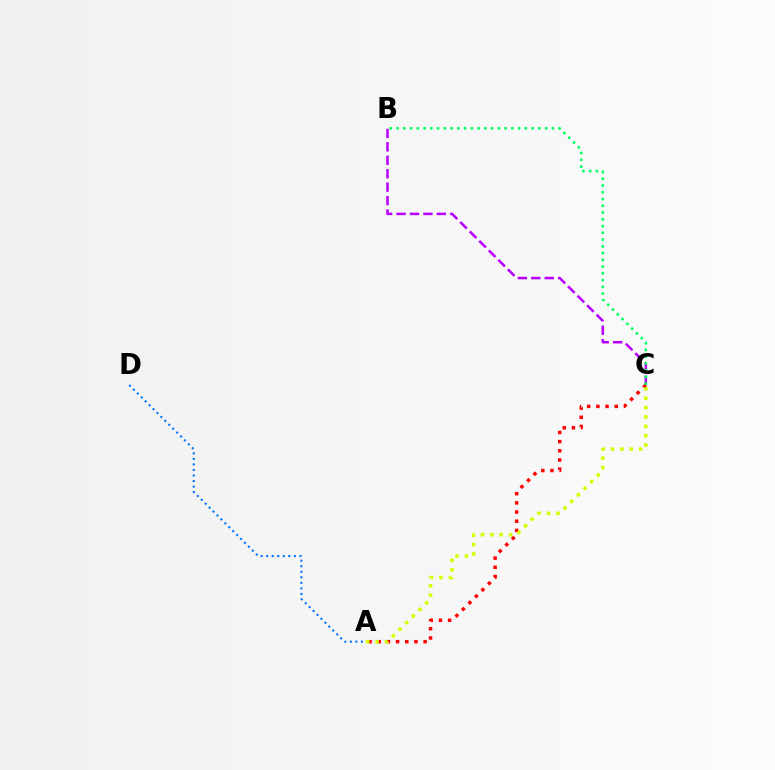{('A', 'D'): [{'color': '#0074ff', 'line_style': 'dotted', 'thickness': 1.51}], ('B', 'C'): [{'color': '#b900ff', 'line_style': 'dashed', 'thickness': 1.82}, {'color': '#00ff5c', 'line_style': 'dotted', 'thickness': 1.83}], ('A', 'C'): [{'color': '#ff0000', 'line_style': 'dotted', 'thickness': 2.49}, {'color': '#d1ff00', 'line_style': 'dotted', 'thickness': 2.54}]}